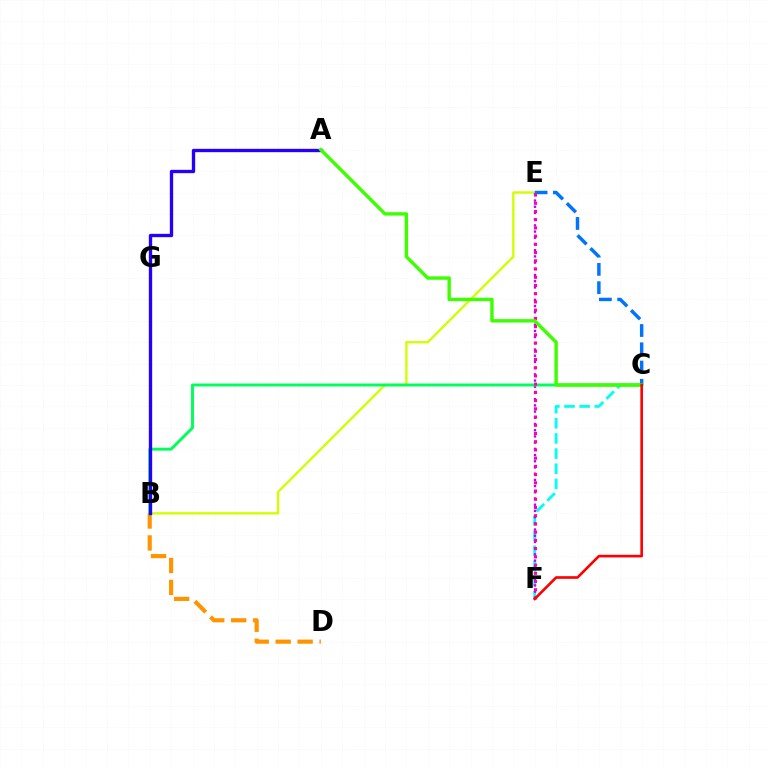{('B', 'E'): [{'color': '#d1ff00', 'line_style': 'solid', 'thickness': 1.7}], ('C', 'F'): [{'color': '#00fff6', 'line_style': 'dashed', 'thickness': 2.06}, {'color': '#ff0000', 'line_style': 'solid', 'thickness': 1.89}], ('B', 'D'): [{'color': '#ff9400', 'line_style': 'dashed', 'thickness': 2.98}], ('E', 'F'): [{'color': '#b900ff', 'line_style': 'dotted', 'thickness': 1.69}, {'color': '#ff00ac', 'line_style': 'dotted', 'thickness': 2.23}], ('C', 'E'): [{'color': '#0074ff', 'line_style': 'dashed', 'thickness': 2.48}], ('B', 'C'): [{'color': '#00ff5c', 'line_style': 'solid', 'thickness': 2.12}], ('A', 'B'): [{'color': '#2500ff', 'line_style': 'solid', 'thickness': 2.4}], ('A', 'C'): [{'color': '#3dff00', 'line_style': 'solid', 'thickness': 2.45}]}